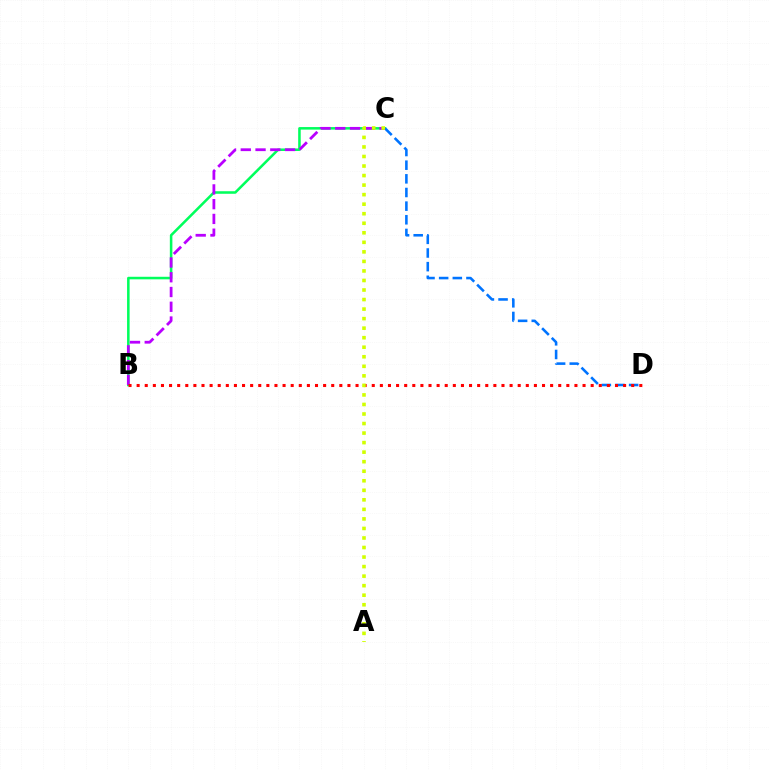{('B', 'C'): [{'color': '#00ff5c', 'line_style': 'solid', 'thickness': 1.83}, {'color': '#b900ff', 'line_style': 'dashed', 'thickness': 2.01}], ('C', 'D'): [{'color': '#0074ff', 'line_style': 'dashed', 'thickness': 1.85}], ('B', 'D'): [{'color': '#ff0000', 'line_style': 'dotted', 'thickness': 2.2}], ('A', 'C'): [{'color': '#d1ff00', 'line_style': 'dotted', 'thickness': 2.59}]}